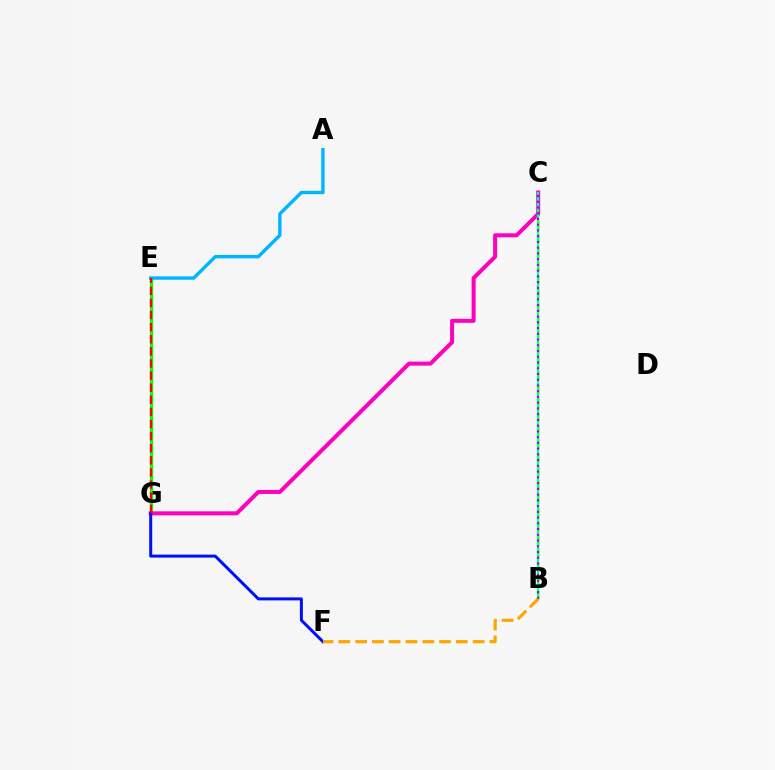{('E', 'G'): [{'color': '#08ff00', 'line_style': 'solid', 'thickness': 2.36}, {'color': '#ff0000', 'line_style': 'dashed', 'thickness': 1.64}], ('B', 'C'): [{'color': '#b3ff00', 'line_style': 'dashed', 'thickness': 1.86}, {'color': '#00ff9d', 'line_style': 'solid', 'thickness': 1.62}, {'color': '#9b00ff', 'line_style': 'dotted', 'thickness': 1.56}], ('C', 'G'): [{'color': '#ff00bd', 'line_style': 'solid', 'thickness': 2.89}], ('A', 'E'): [{'color': '#00b5ff', 'line_style': 'solid', 'thickness': 2.44}], ('F', 'G'): [{'color': '#0010ff', 'line_style': 'solid', 'thickness': 2.16}], ('B', 'F'): [{'color': '#ffa500', 'line_style': 'dashed', 'thickness': 2.28}]}